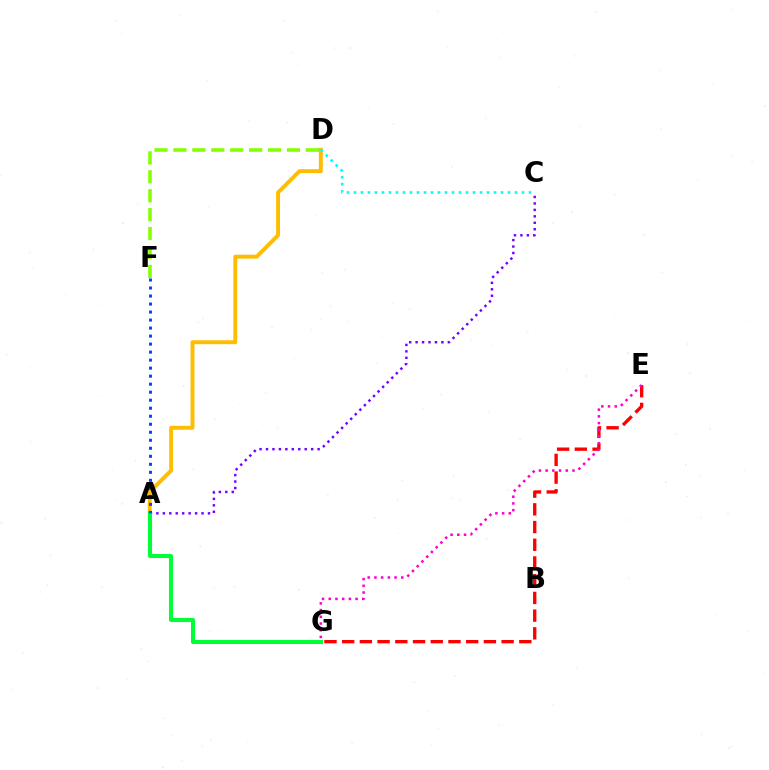{('D', 'F'): [{'color': '#84ff00', 'line_style': 'dashed', 'thickness': 2.57}], ('E', 'G'): [{'color': '#ff0000', 'line_style': 'dashed', 'thickness': 2.41}, {'color': '#ff00cf', 'line_style': 'dotted', 'thickness': 1.82}], ('A', 'C'): [{'color': '#7200ff', 'line_style': 'dotted', 'thickness': 1.75}], ('A', 'D'): [{'color': '#ffbd00', 'line_style': 'solid', 'thickness': 2.82}], ('A', 'G'): [{'color': '#00ff39', 'line_style': 'solid', 'thickness': 2.94}], ('C', 'D'): [{'color': '#00fff6', 'line_style': 'dotted', 'thickness': 1.9}], ('A', 'F'): [{'color': '#004bff', 'line_style': 'dotted', 'thickness': 2.18}]}